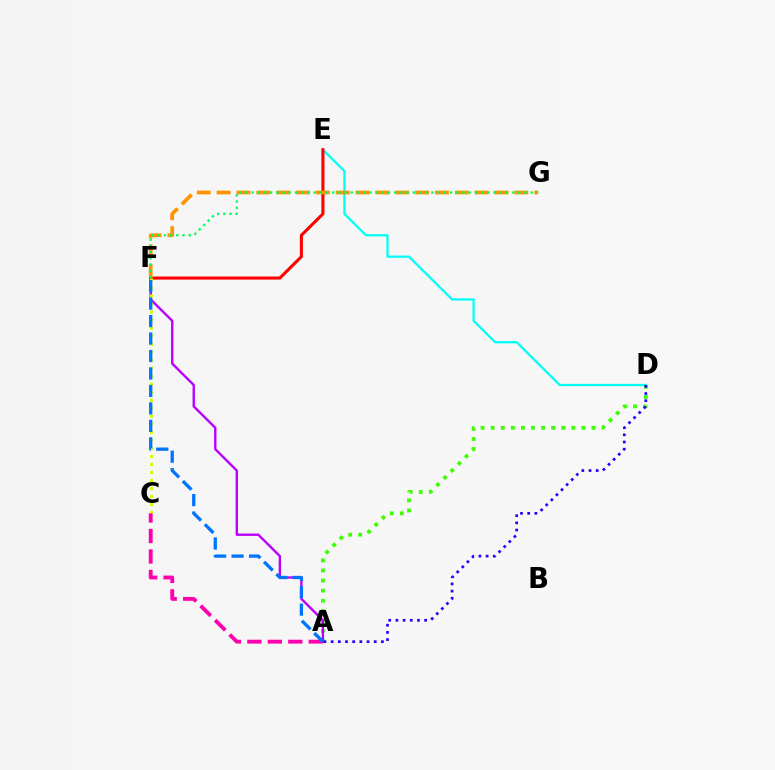{('D', 'E'): [{'color': '#00fff6', 'line_style': 'solid', 'thickness': 1.62}], ('A', 'D'): [{'color': '#3dff00', 'line_style': 'dotted', 'thickness': 2.74}, {'color': '#2500ff', 'line_style': 'dotted', 'thickness': 1.95}], ('E', 'F'): [{'color': '#ff0000', 'line_style': 'solid', 'thickness': 2.22}], ('F', 'G'): [{'color': '#ff9400', 'line_style': 'dashed', 'thickness': 2.7}, {'color': '#00ff5c', 'line_style': 'dotted', 'thickness': 1.69}], ('A', 'F'): [{'color': '#b900ff', 'line_style': 'solid', 'thickness': 1.71}, {'color': '#0074ff', 'line_style': 'dashed', 'thickness': 2.37}], ('C', 'F'): [{'color': '#d1ff00', 'line_style': 'dotted', 'thickness': 2.18}], ('A', 'C'): [{'color': '#ff00ac', 'line_style': 'dashed', 'thickness': 2.78}]}